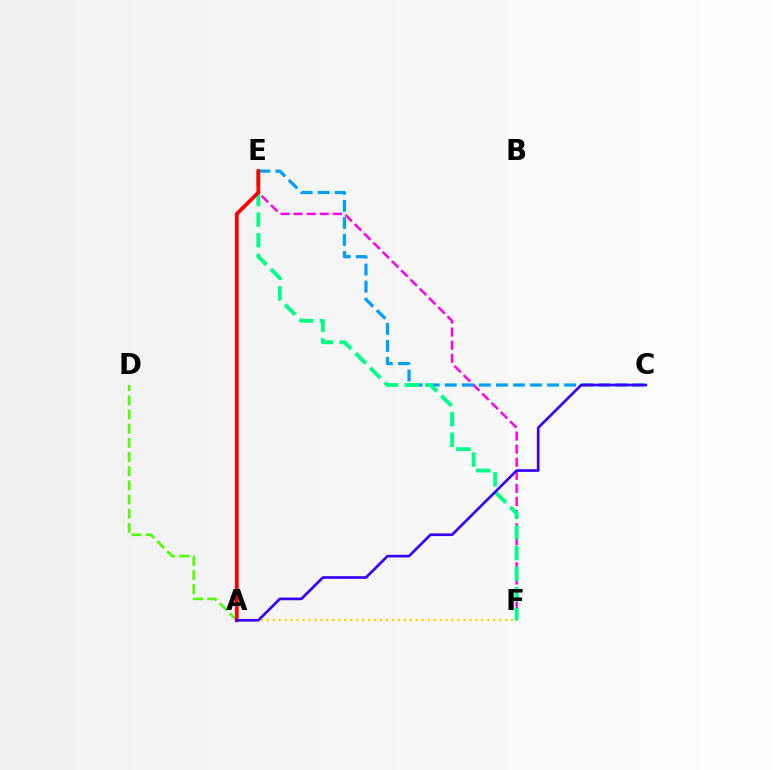{('E', 'F'): [{'color': '#ff00ed', 'line_style': 'dashed', 'thickness': 1.78}, {'color': '#00ff86', 'line_style': 'dashed', 'thickness': 2.81}], ('C', 'E'): [{'color': '#009eff', 'line_style': 'dashed', 'thickness': 2.32}], ('A', 'D'): [{'color': '#4fff00', 'line_style': 'dashed', 'thickness': 1.92}], ('A', 'E'): [{'color': '#ff0000', 'line_style': 'solid', 'thickness': 2.71}], ('A', 'F'): [{'color': '#ffd500', 'line_style': 'dotted', 'thickness': 1.62}], ('A', 'C'): [{'color': '#3700ff', 'line_style': 'solid', 'thickness': 1.92}]}